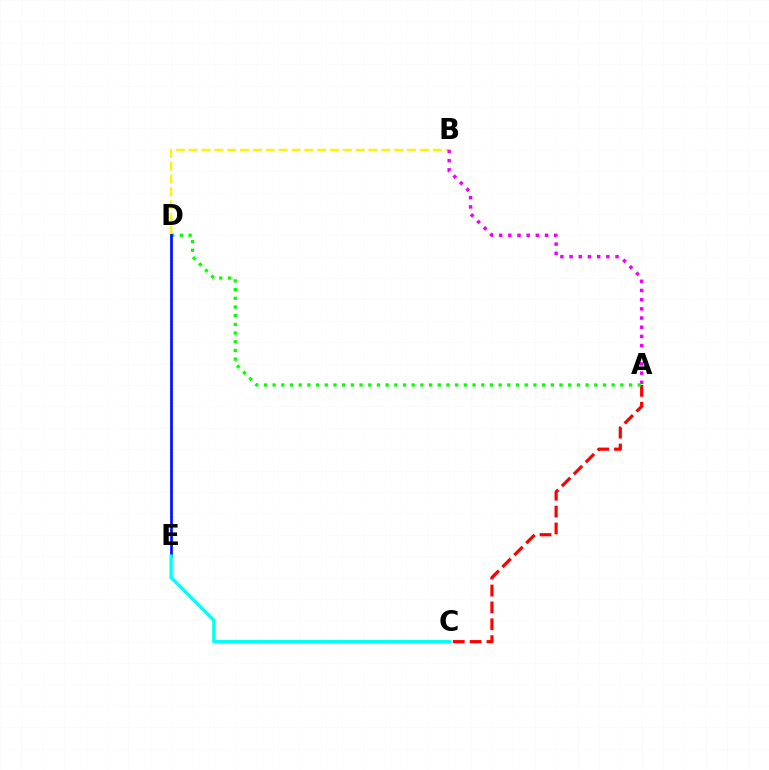{('B', 'D'): [{'color': '#fcf500', 'line_style': 'dashed', 'thickness': 1.74}], ('A', 'B'): [{'color': '#ee00ff', 'line_style': 'dotted', 'thickness': 2.5}], ('A', 'C'): [{'color': '#ff0000', 'line_style': 'dashed', 'thickness': 2.29}], ('A', 'D'): [{'color': '#08ff00', 'line_style': 'dotted', 'thickness': 2.36}], ('D', 'E'): [{'color': '#0010ff', 'line_style': 'solid', 'thickness': 1.95}], ('C', 'E'): [{'color': '#00fff6', 'line_style': 'solid', 'thickness': 2.38}]}